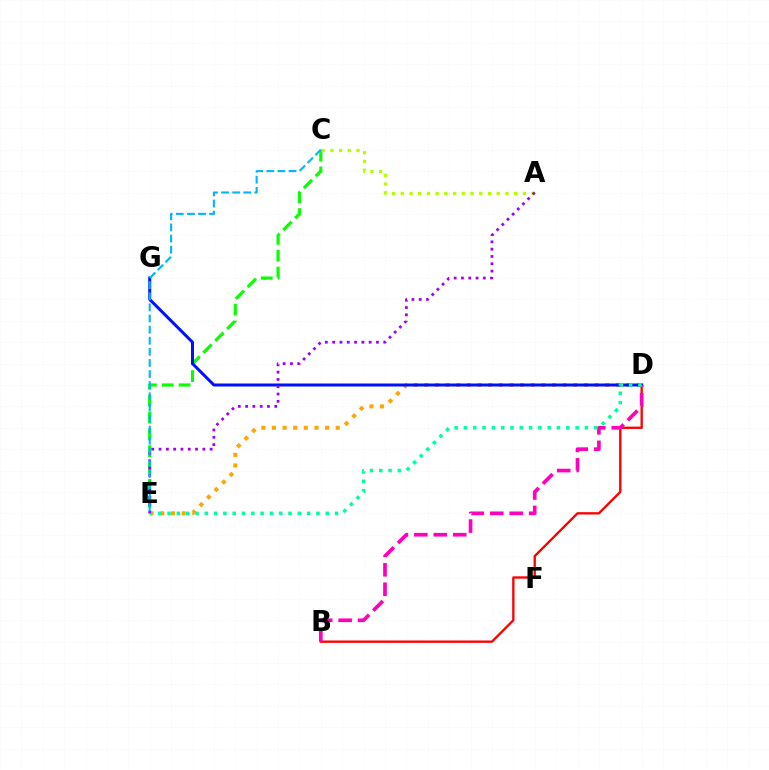{('B', 'D'): [{'color': '#ff0000', 'line_style': 'solid', 'thickness': 1.68}, {'color': '#ff00bd', 'line_style': 'dashed', 'thickness': 2.64}], ('D', 'E'): [{'color': '#ffa500', 'line_style': 'dotted', 'thickness': 2.89}, {'color': '#00ff9d', 'line_style': 'dotted', 'thickness': 2.53}], ('C', 'E'): [{'color': '#08ff00', 'line_style': 'dashed', 'thickness': 2.29}, {'color': '#00b5ff', 'line_style': 'dashed', 'thickness': 1.51}], ('A', 'C'): [{'color': '#b3ff00', 'line_style': 'dotted', 'thickness': 2.37}], ('D', 'G'): [{'color': '#0010ff', 'line_style': 'solid', 'thickness': 2.16}], ('A', 'E'): [{'color': '#9b00ff', 'line_style': 'dotted', 'thickness': 1.98}]}